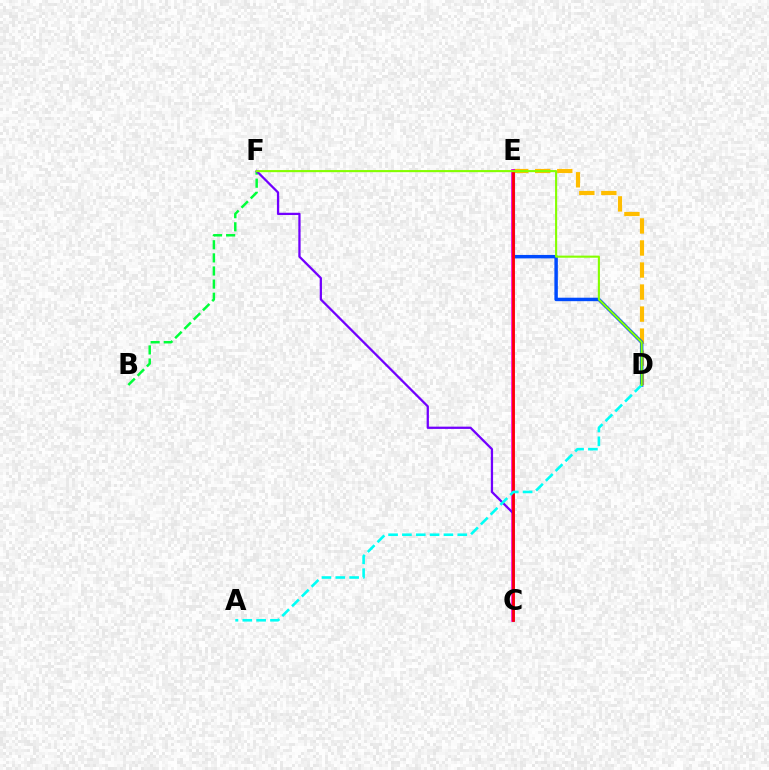{('D', 'E'): [{'color': '#ffbd00', 'line_style': 'dashed', 'thickness': 2.99}, {'color': '#004bff', 'line_style': 'solid', 'thickness': 2.49}], ('B', 'F'): [{'color': '#00ff39', 'line_style': 'dashed', 'thickness': 1.78}], ('C', 'E'): [{'color': '#ff00cf', 'line_style': 'solid', 'thickness': 2.61}, {'color': '#ff0000', 'line_style': 'solid', 'thickness': 1.96}], ('C', 'F'): [{'color': '#7200ff', 'line_style': 'solid', 'thickness': 1.63}], ('A', 'D'): [{'color': '#00fff6', 'line_style': 'dashed', 'thickness': 1.88}], ('D', 'F'): [{'color': '#84ff00', 'line_style': 'solid', 'thickness': 1.52}]}